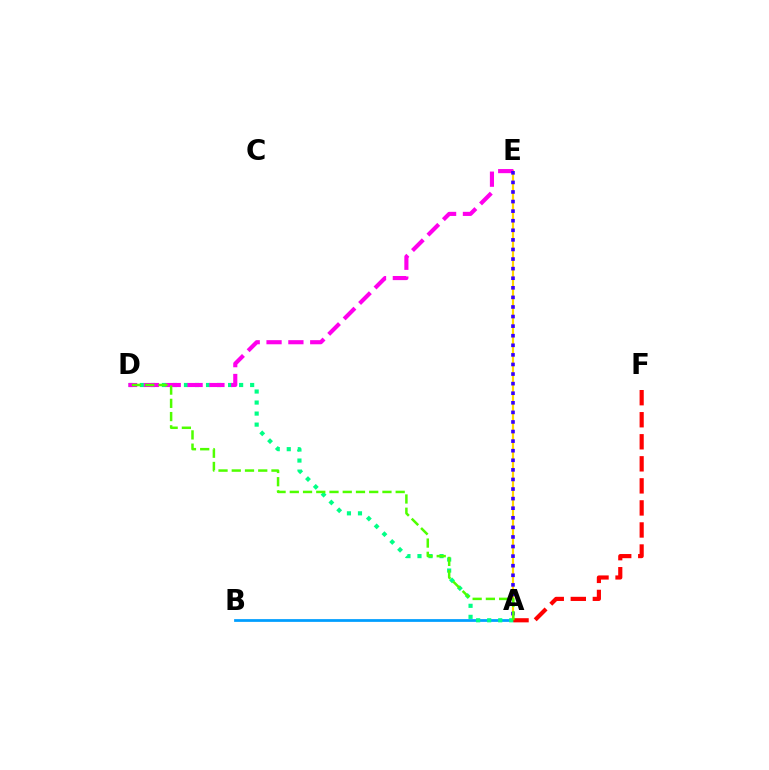{('A', 'E'): [{'color': '#ffd500', 'line_style': 'solid', 'thickness': 1.56}, {'color': '#3700ff', 'line_style': 'dotted', 'thickness': 2.6}], ('A', 'B'): [{'color': '#009eff', 'line_style': 'solid', 'thickness': 1.98}], ('A', 'D'): [{'color': '#00ff86', 'line_style': 'dotted', 'thickness': 3.0}, {'color': '#4fff00', 'line_style': 'dashed', 'thickness': 1.8}], ('D', 'E'): [{'color': '#ff00ed', 'line_style': 'dashed', 'thickness': 2.97}], ('A', 'F'): [{'color': '#ff0000', 'line_style': 'dashed', 'thickness': 2.99}]}